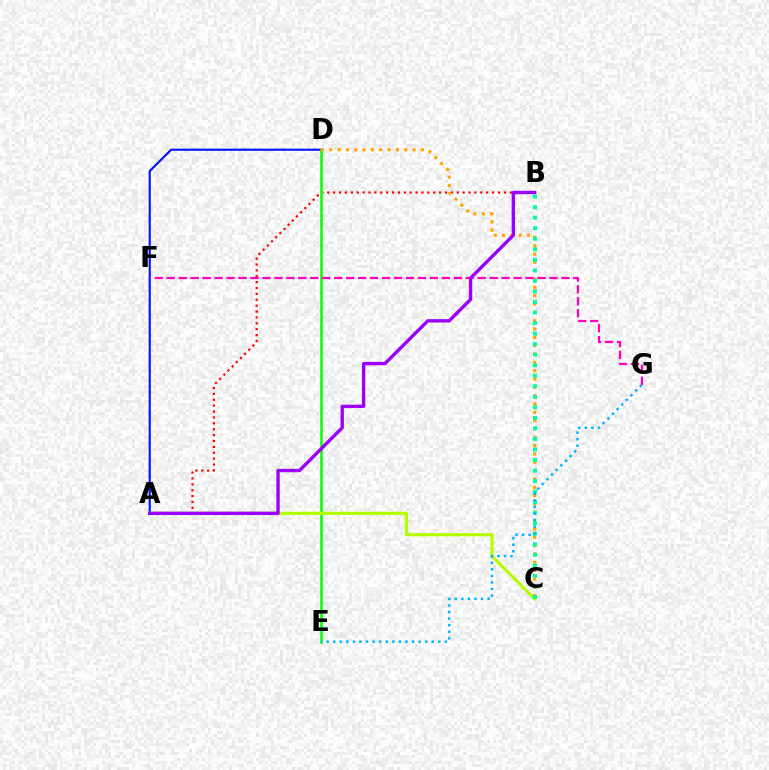{('A', 'D'): [{'color': '#0010ff', 'line_style': 'solid', 'thickness': 1.51}], ('A', 'B'): [{'color': '#ff0000', 'line_style': 'dotted', 'thickness': 1.6}, {'color': '#9b00ff', 'line_style': 'solid', 'thickness': 2.42}], ('D', 'E'): [{'color': '#08ff00', 'line_style': 'solid', 'thickness': 1.83}], ('C', 'D'): [{'color': '#ffa500', 'line_style': 'dotted', 'thickness': 2.26}], ('A', 'C'): [{'color': '#b3ff00', 'line_style': 'solid', 'thickness': 2.29}], ('B', 'C'): [{'color': '#00ff9d', 'line_style': 'dotted', 'thickness': 2.86}], ('E', 'G'): [{'color': '#00b5ff', 'line_style': 'dotted', 'thickness': 1.79}], ('F', 'G'): [{'color': '#ff00bd', 'line_style': 'dashed', 'thickness': 1.62}]}